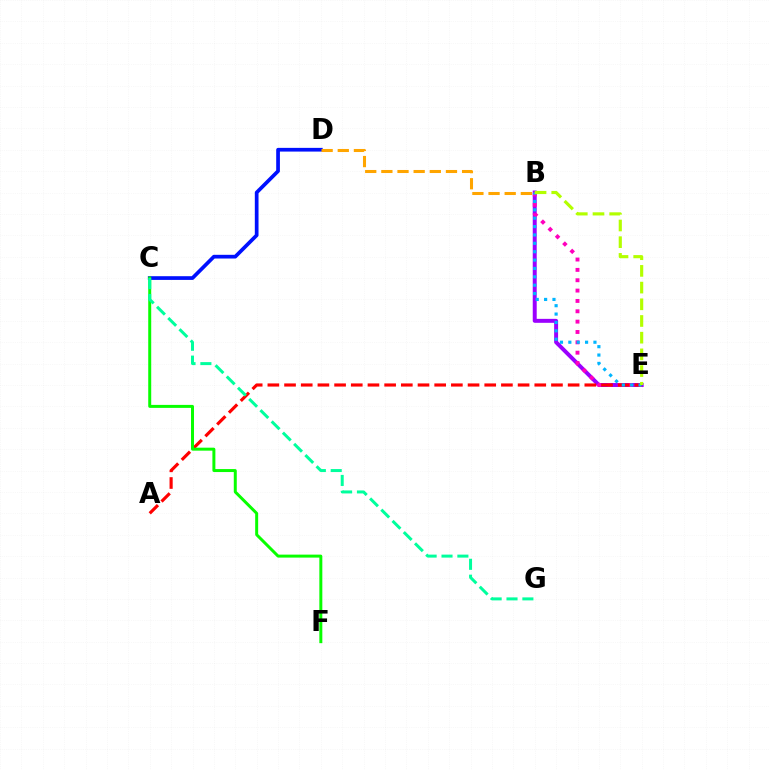{('B', 'E'): [{'color': '#9b00ff', 'line_style': 'solid', 'thickness': 2.85}, {'color': '#ff00bd', 'line_style': 'dotted', 'thickness': 2.81}, {'color': '#00b5ff', 'line_style': 'dotted', 'thickness': 2.28}, {'color': '#b3ff00', 'line_style': 'dashed', 'thickness': 2.27}], ('A', 'E'): [{'color': '#ff0000', 'line_style': 'dashed', 'thickness': 2.27}], ('C', 'D'): [{'color': '#0010ff', 'line_style': 'solid', 'thickness': 2.67}], ('C', 'F'): [{'color': '#08ff00', 'line_style': 'solid', 'thickness': 2.15}], ('B', 'D'): [{'color': '#ffa500', 'line_style': 'dashed', 'thickness': 2.19}], ('C', 'G'): [{'color': '#00ff9d', 'line_style': 'dashed', 'thickness': 2.16}]}